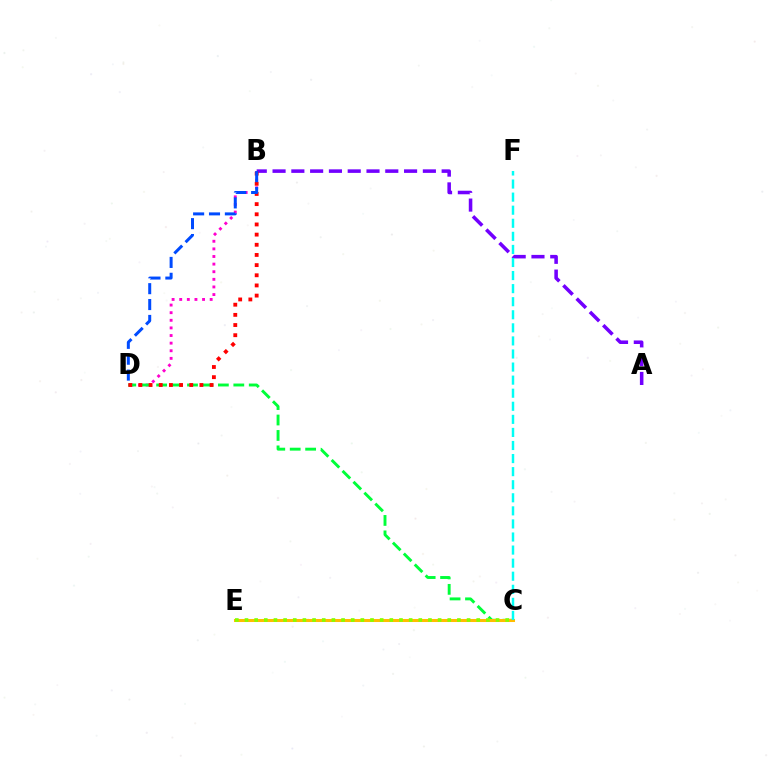{('B', 'D'): [{'color': '#ff00cf', 'line_style': 'dotted', 'thickness': 2.07}, {'color': '#ff0000', 'line_style': 'dotted', 'thickness': 2.76}, {'color': '#004bff', 'line_style': 'dashed', 'thickness': 2.16}], ('C', 'D'): [{'color': '#00ff39', 'line_style': 'dashed', 'thickness': 2.1}], ('A', 'B'): [{'color': '#7200ff', 'line_style': 'dashed', 'thickness': 2.55}], ('C', 'E'): [{'color': '#ffbd00', 'line_style': 'solid', 'thickness': 2.18}, {'color': '#84ff00', 'line_style': 'dotted', 'thickness': 2.62}], ('C', 'F'): [{'color': '#00fff6', 'line_style': 'dashed', 'thickness': 1.78}]}